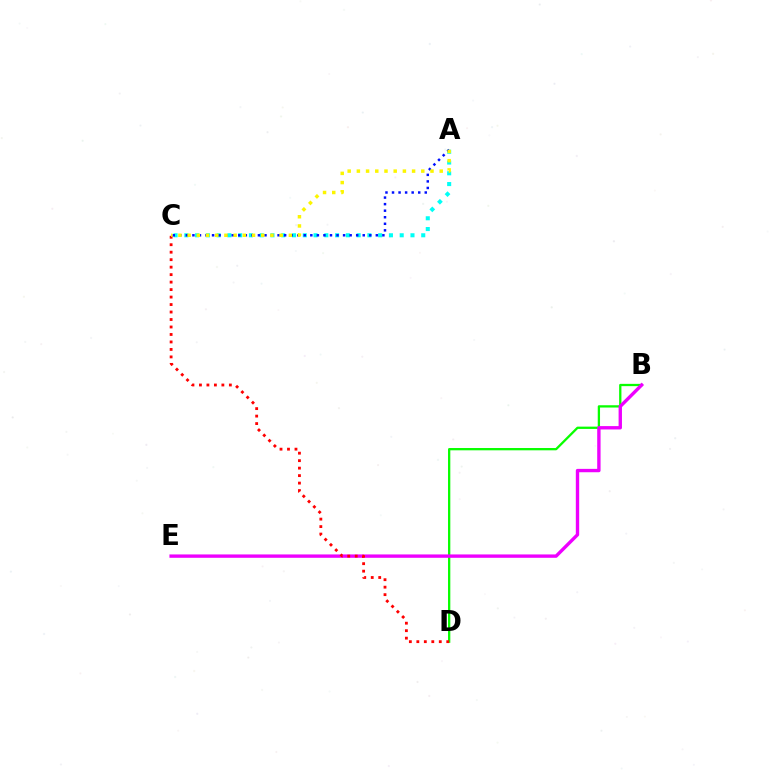{('A', 'C'): [{'color': '#00fff6', 'line_style': 'dotted', 'thickness': 2.93}, {'color': '#0010ff', 'line_style': 'dotted', 'thickness': 1.78}, {'color': '#fcf500', 'line_style': 'dotted', 'thickness': 2.5}], ('B', 'D'): [{'color': '#08ff00', 'line_style': 'solid', 'thickness': 1.65}], ('B', 'E'): [{'color': '#ee00ff', 'line_style': 'solid', 'thickness': 2.42}], ('C', 'D'): [{'color': '#ff0000', 'line_style': 'dotted', 'thickness': 2.03}]}